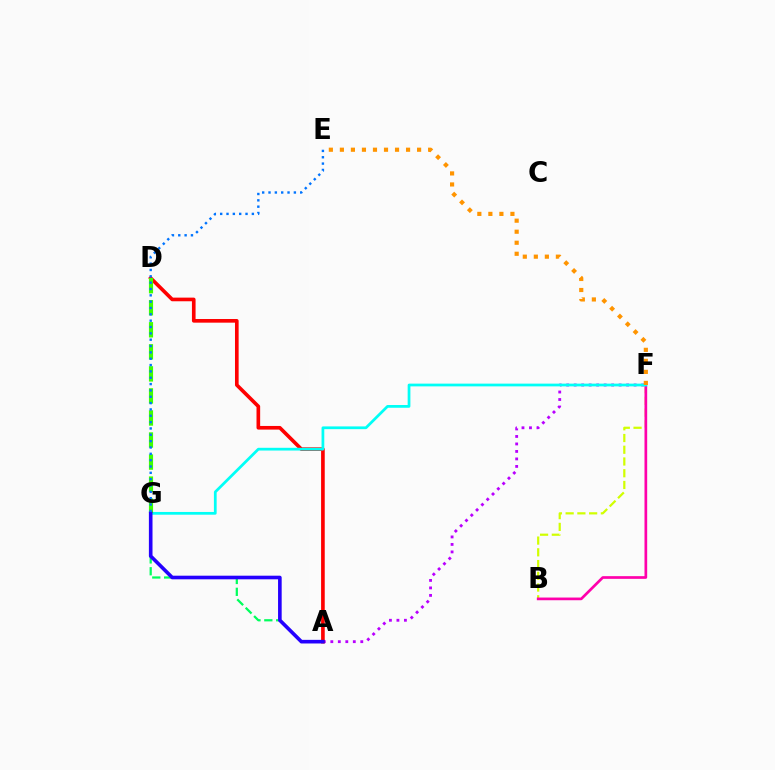{('A', 'G'): [{'color': '#00ff5c', 'line_style': 'dashed', 'thickness': 1.61}, {'color': '#2500ff', 'line_style': 'solid', 'thickness': 2.61}], ('A', 'F'): [{'color': '#b900ff', 'line_style': 'dotted', 'thickness': 2.04}], ('A', 'D'): [{'color': '#ff0000', 'line_style': 'solid', 'thickness': 2.62}], ('B', 'F'): [{'color': '#d1ff00', 'line_style': 'dashed', 'thickness': 1.59}, {'color': '#ff00ac', 'line_style': 'solid', 'thickness': 1.94}], ('F', 'G'): [{'color': '#00fff6', 'line_style': 'solid', 'thickness': 1.98}], ('D', 'G'): [{'color': '#3dff00', 'line_style': 'dashed', 'thickness': 3.0}], ('E', 'G'): [{'color': '#0074ff', 'line_style': 'dotted', 'thickness': 1.72}], ('E', 'F'): [{'color': '#ff9400', 'line_style': 'dotted', 'thickness': 3.0}]}